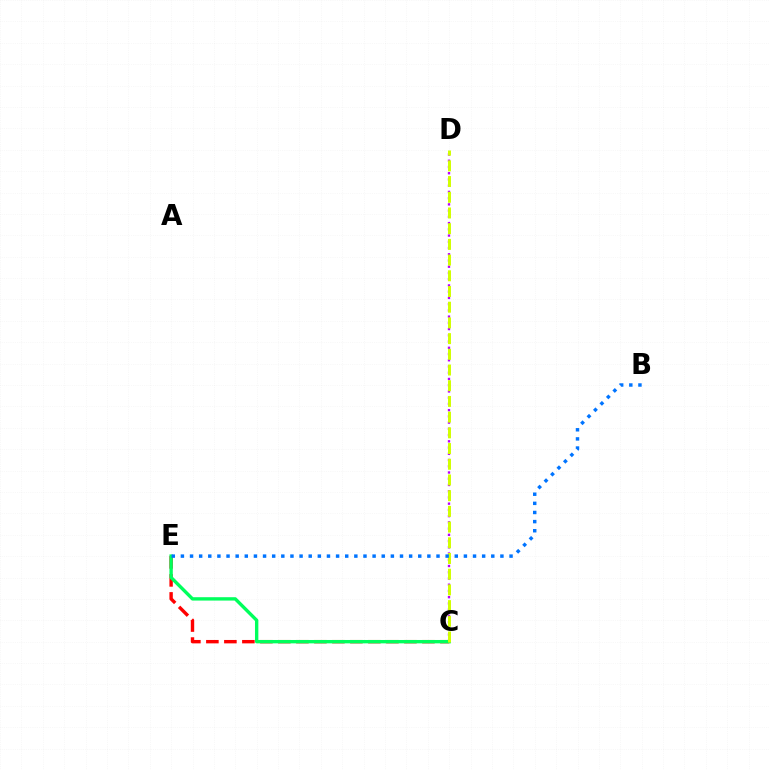{('C', 'D'): [{'color': '#b900ff', 'line_style': 'dotted', 'thickness': 1.69}, {'color': '#d1ff00', 'line_style': 'dashed', 'thickness': 2.13}], ('C', 'E'): [{'color': '#ff0000', 'line_style': 'dashed', 'thickness': 2.45}, {'color': '#00ff5c', 'line_style': 'solid', 'thickness': 2.43}], ('B', 'E'): [{'color': '#0074ff', 'line_style': 'dotted', 'thickness': 2.48}]}